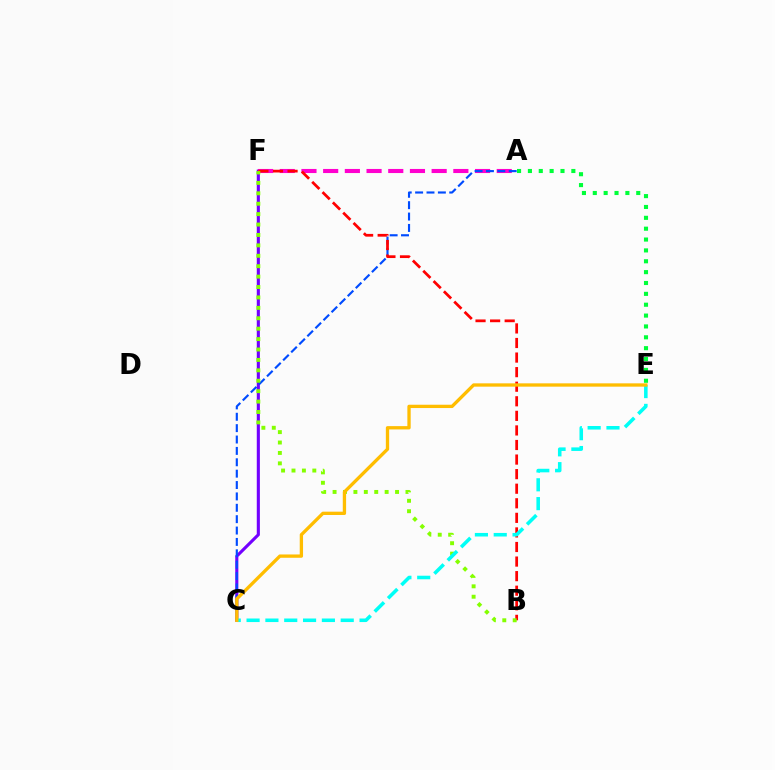{('C', 'F'): [{'color': '#7200ff', 'line_style': 'solid', 'thickness': 2.23}], ('A', 'F'): [{'color': '#ff00cf', 'line_style': 'dashed', 'thickness': 2.95}], ('A', 'C'): [{'color': '#004bff', 'line_style': 'dashed', 'thickness': 1.55}], ('B', 'F'): [{'color': '#ff0000', 'line_style': 'dashed', 'thickness': 1.98}, {'color': '#84ff00', 'line_style': 'dotted', 'thickness': 2.83}], ('C', 'E'): [{'color': '#00fff6', 'line_style': 'dashed', 'thickness': 2.56}, {'color': '#ffbd00', 'line_style': 'solid', 'thickness': 2.39}], ('A', 'E'): [{'color': '#00ff39', 'line_style': 'dotted', 'thickness': 2.95}]}